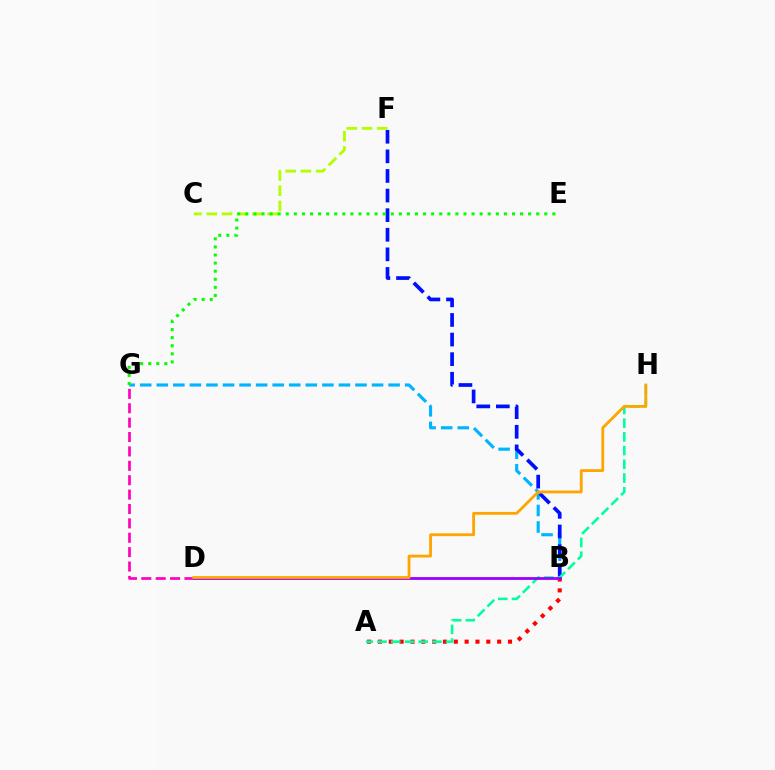{('A', 'B'): [{'color': '#ff0000', 'line_style': 'dotted', 'thickness': 2.94}], ('B', 'G'): [{'color': '#00b5ff', 'line_style': 'dashed', 'thickness': 2.25}], ('D', 'G'): [{'color': '#ff00bd', 'line_style': 'dashed', 'thickness': 1.95}], ('B', 'F'): [{'color': '#0010ff', 'line_style': 'dashed', 'thickness': 2.66}], ('A', 'H'): [{'color': '#00ff9d', 'line_style': 'dashed', 'thickness': 1.86}], ('C', 'F'): [{'color': '#b3ff00', 'line_style': 'dashed', 'thickness': 2.07}], ('E', 'G'): [{'color': '#08ff00', 'line_style': 'dotted', 'thickness': 2.2}], ('B', 'D'): [{'color': '#9b00ff', 'line_style': 'solid', 'thickness': 2.01}], ('D', 'H'): [{'color': '#ffa500', 'line_style': 'solid', 'thickness': 2.03}]}